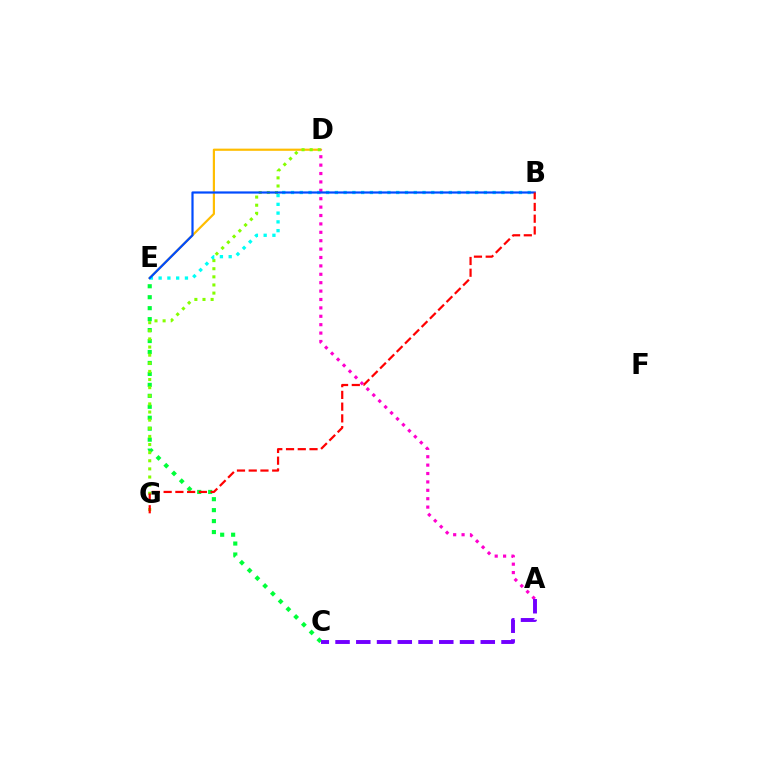{('C', 'E'): [{'color': '#00ff39', 'line_style': 'dotted', 'thickness': 2.98}], ('D', 'E'): [{'color': '#ffbd00', 'line_style': 'solid', 'thickness': 1.57}], ('D', 'G'): [{'color': '#84ff00', 'line_style': 'dotted', 'thickness': 2.21}], ('B', 'E'): [{'color': '#00fff6', 'line_style': 'dotted', 'thickness': 2.38}, {'color': '#004bff', 'line_style': 'solid', 'thickness': 1.58}], ('A', 'D'): [{'color': '#ff00cf', 'line_style': 'dotted', 'thickness': 2.28}], ('B', 'G'): [{'color': '#ff0000', 'line_style': 'dashed', 'thickness': 1.59}], ('A', 'C'): [{'color': '#7200ff', 'line_style': 'dashed', 'thickness': 2.82}]}